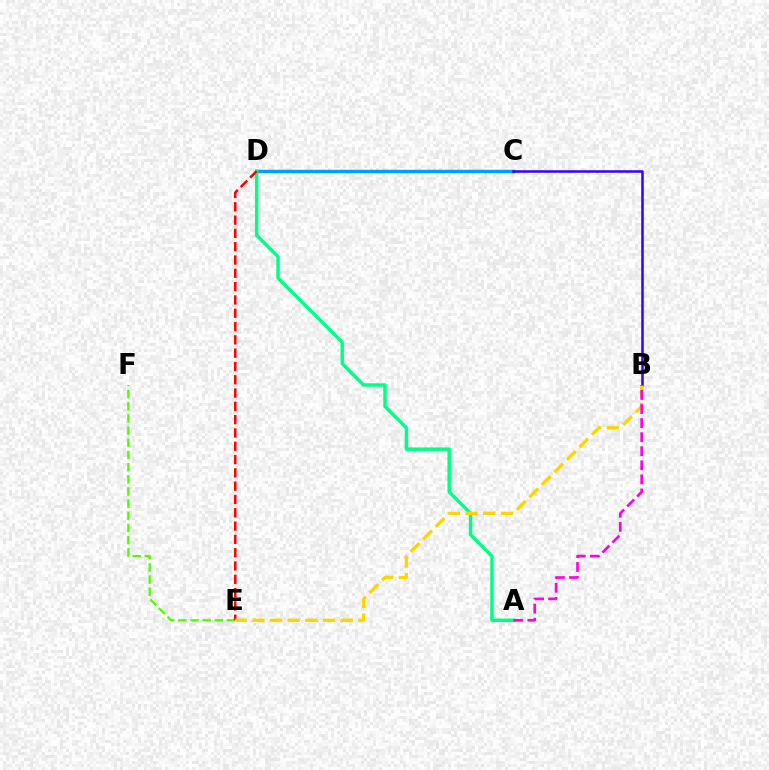{('C', 'D'): [{'color': '#009eff', 'line_style': 'solid', 'thickness': 2.46}], ('B', 'C'): [{'color': '#3700ff', 'line_style': 'solid', 'thickness': 1.82}], ('A', 'D'): [{'color': '#00ff86', 'line_style': 'solid', 'thickness': 2.47}], ('E', 'F'): [{'color': '#4fff00', 'line_style': 'dashed', 'thickness': 1.65}], ('D', 'E'): [{'color': '#ff0000', 'line_style': 'dashed', 'thickness': 1.81}], ('B', 'E'): [{'color': '#ffd500', 'line_style': 'dashed', 'thickness': 2.4}], ('A', 'B'): [{'color': '#ff00ed', 'line_style': 'dashed', 'thickness': 1.91}]}